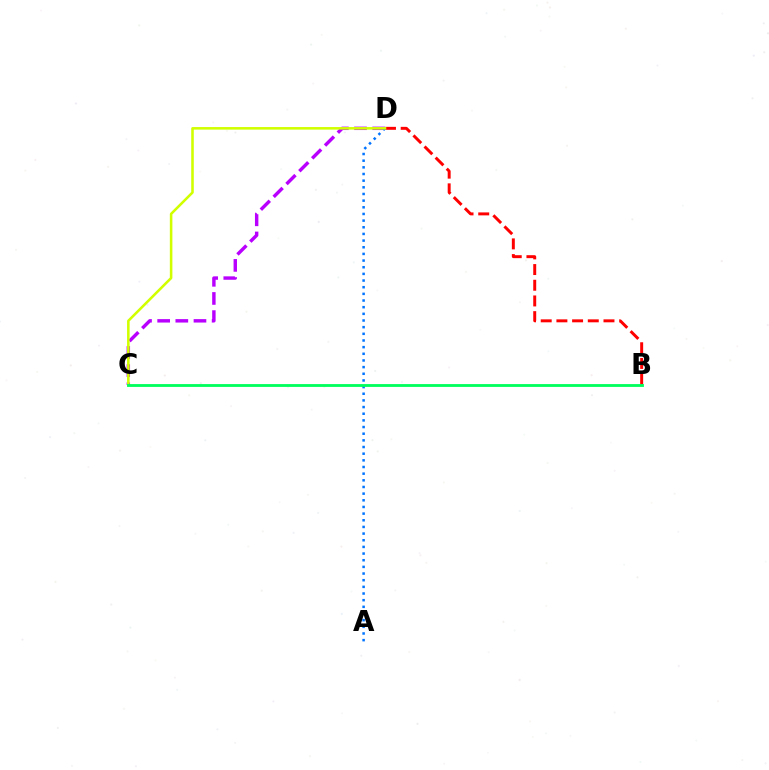{('B', 'D'): [{'color': '#ff0000', 'line_style': 'dashed', 'thickness': 2.13}], ('C', 'D'): [{'color': '#b900ff', 'line_style': 'dashed', 'thickness': 2.47}, {'color': '#d1ff00', 'line_style': 'solid', 'thickness': 1.84}], ('A', 'D'): [{'color': '#0074ff', 'line_style': 'dotted', 'thickness': 1.81}], ('B', 'C'): [{'color': '#00ff5c', 'line_style': 'solid', 'thickness': 2.04}]}